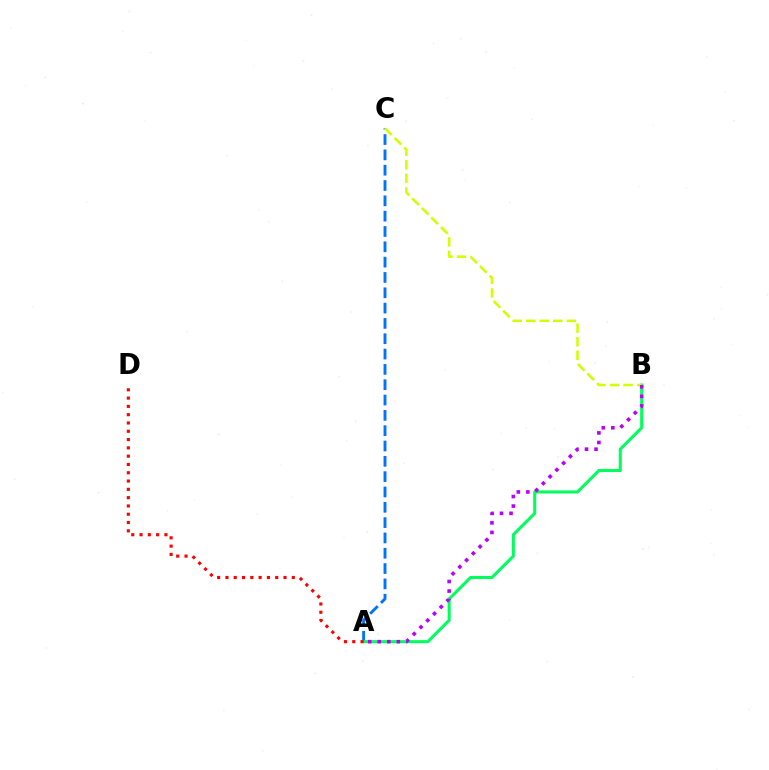{('A', 'C'): [{'color': '#0074ff', 'line_style': 'dashed', 'thickness': 2.08}], ('A', 'B'): [{'color': '#00ff5c', 'line_style': 'solid', 'thickness': 2.19}, {'color': '#b900ff', 'line_style': 'dotted', 'thickness': 2.59}], ('B', 'C'): [{'color': '#d1ff00', 'line_style': 'dashed', 'thickness': 1.84}], ('A', 'D'): [{'color': '#ff0000', 'line_style': 'dotted', 'thickness': 2.25}]}